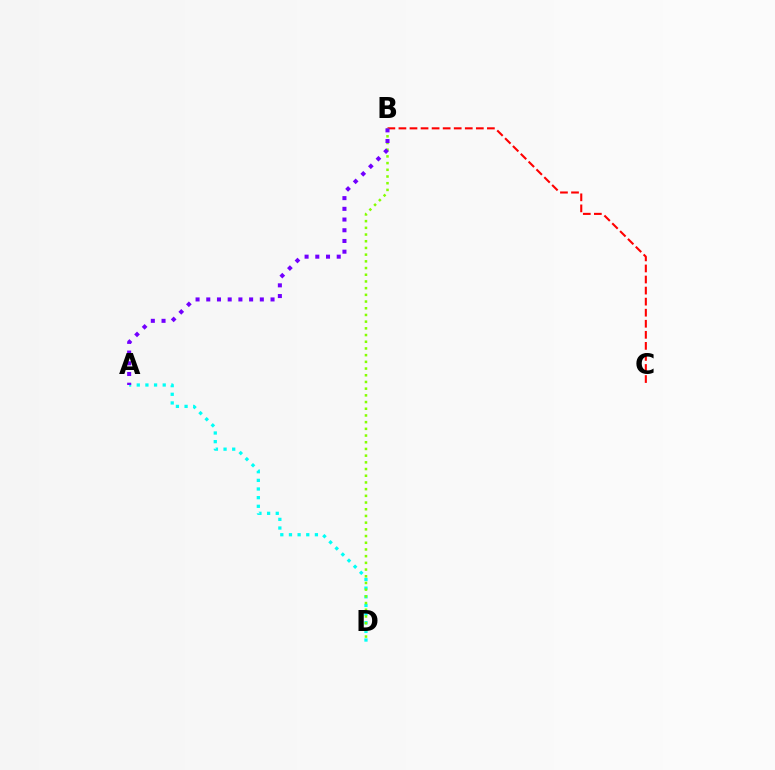{('A', 'D'): [{'color': '#00fff6', 'line_style': 'dotted', 'thickness': 2.35}], ('B', 'C'): [{'color': '#ff0000', 'line_style': 'dashed', 'thickness': 1.5}], ('B', 'D'): [{'color': '#84ff00', 'line_style': 'dotted', 'thickness': 1.82}], ('A', 'B'): [{'color': '#7200ff', 'line_style': 'dotted', 'thickness': 2.91}]}